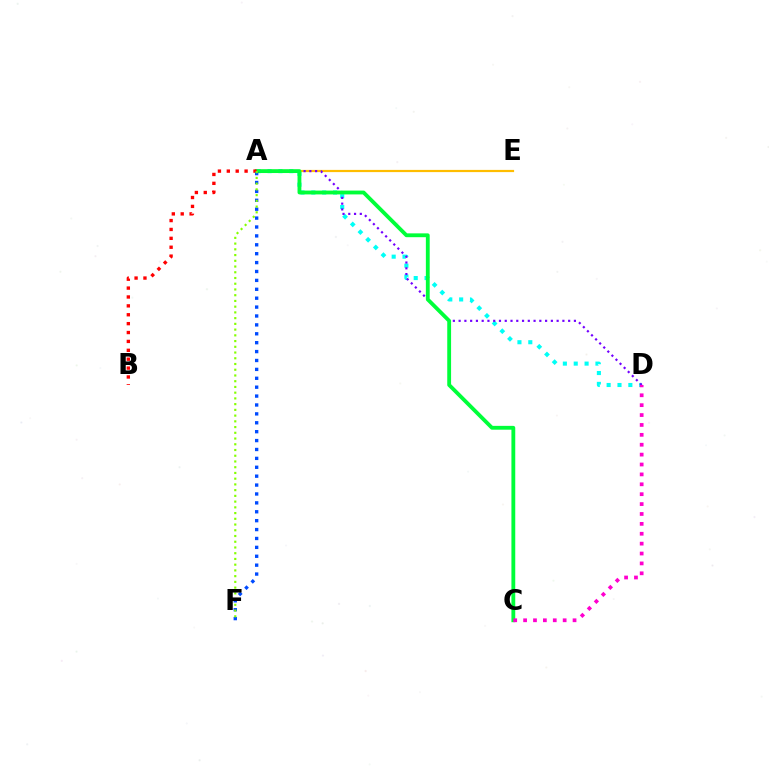{('A', 'D'): [{'color': '#00fff6', 'line_style': 'dotted', 'thickness': 2.95}, {'color': '#7200ff', 'line_style': 'dotted', 'thickness': 1.57}], ('A', 'E'): [{'color': '#ffbd00', 'line_style': 'solid', 'thickness': 1.59}], ('A', 'C'): [{'color': '#00ff39', 'line_style': 'solid', 'thickness': 2.76}], ('C', 'D'): [{'color': '#ff00cf', 'line_style': 'dotted', 'thickness': 2.69}], ('A', 'B'): [{'color': '#ff0000', 'line_style': 'dotted', 'thickness': 2.42}], ('A', 'F'): [{'color': '#004bff', 'line_style': 'dotted', 'thickness': 2.42}, {'color': '#84ff00', 'line_style': 'dotted', 'thickness': 1.56}]}